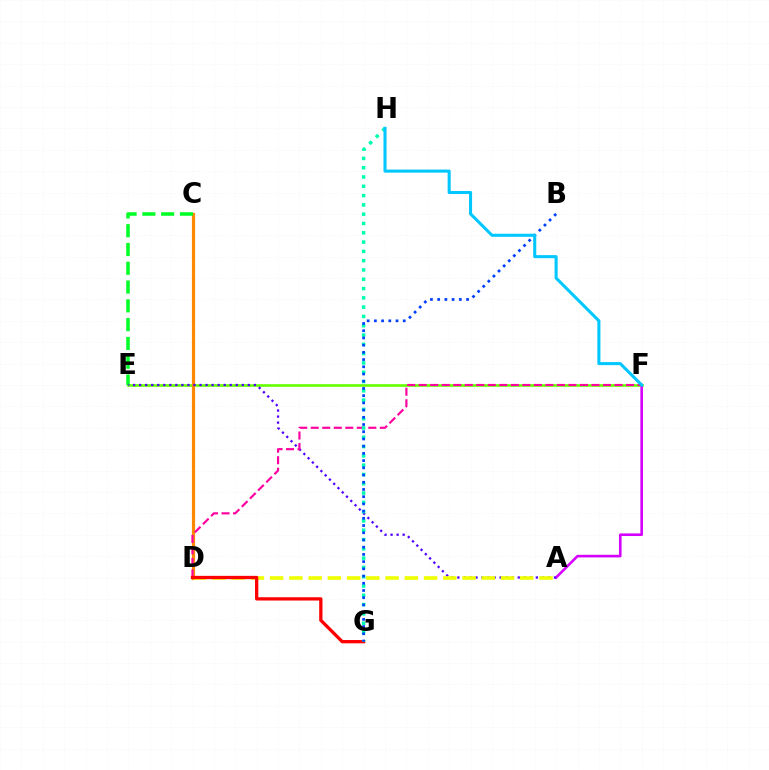{('E', 'F'): [{'color': '#66ff00', 'line_style': 'solid', 'thickness': 1.89}], ('C', 'D'): [{'color': '#ff8800', 'line_style': 'solid', 'thickness': 2.3}], ('C', 'E'): [{'color': '#00ff27', 'line_style': 'dashed', 'thickness': 2.55}], ('A', 'F'): [{'color': '#d600ff', 'line_style': 'solid', 'thickness': 1.89}], ('A', 'E'): [{'color': '#4f00ff', 'line_style': 'dotted', 'thickness': 1.64}], ('A', 'D'): [{'color': '#eeff00', 'line_style': 'dashed', 'thickness': 2.61}], ('D', 'F'): [{'color': '#ff00a0', 'line_style': 'dashed', 'thickness': 1.56}], ('D', 'G'): [{'color': '#ff0000', 'line_style': 'solid', 'thickness': 2.37}], ('G', 'H'): [{'color': '#00ffaf', 'line_style': 'dotted', 'thickness': 2.53}], ('B', 'G'): [{'color': '#003fff', 'line_style': 'dotted', 'thickness': 1.96}], ('F', 'H'): [{'color': '#00c7ff', 'line_style': 'solid', 'thickness': 2.2}]}